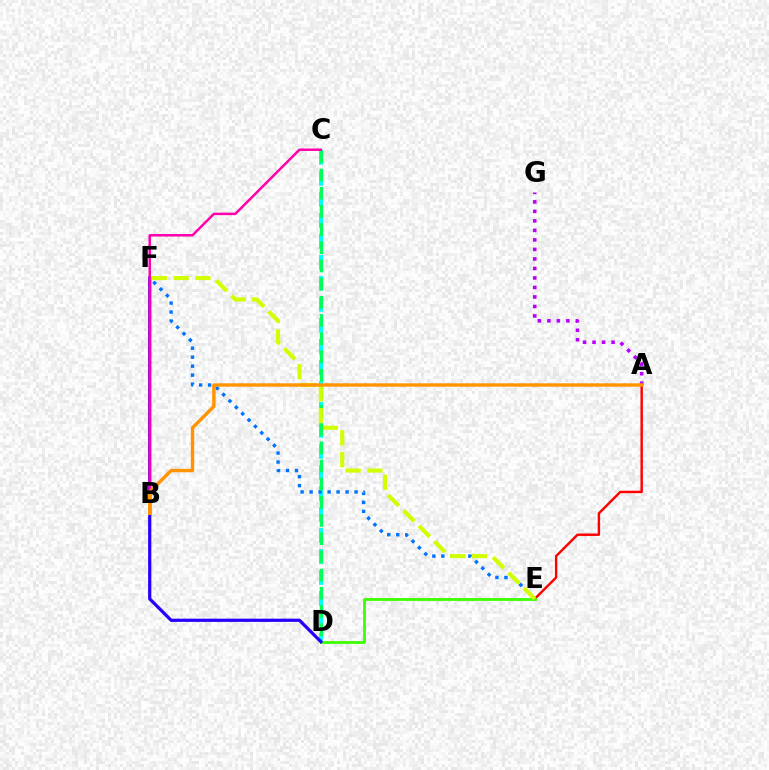{('A', 'E'): [{'color': '#ff0000', 'line_style': 'solid', 'thickness': 1.74}], ('C', 'D'): [{'color': '#00fff6', 'line_style': 'dashed', 'thickness': 2.85}, {'color': '#00ff5c', 'line_style': 'dashed', 'thickness': 2.47}], ('E', 'F'): [{'color': '#0074ff', 'line_style': 'dotted', 'thickness': 2.44}, {'color': '#d1ff00', 'line_style': 'dashed', 'thickness': 2.96}], ('D', 'E'): [{'color': '#3dff00', 'line_style': 'solid', 'thickness': 2.01}], ('A', 'G'): [{'color': '#b900ff', 'line_style': 'dotted', 'thickness': 2.58}], ('D', 'F'): [{'color': '#2500ff', 'line_style': 'solid', 'thickness': 2.32}], ('B', 'C'): [{'color': '#ff00ac', 'line_style': 'solid', 'thickness': 1.8}], ('A', 'B'): [{'color': '#ff9400', 'line_style': 'solid', 'thickness': 2.44}]}